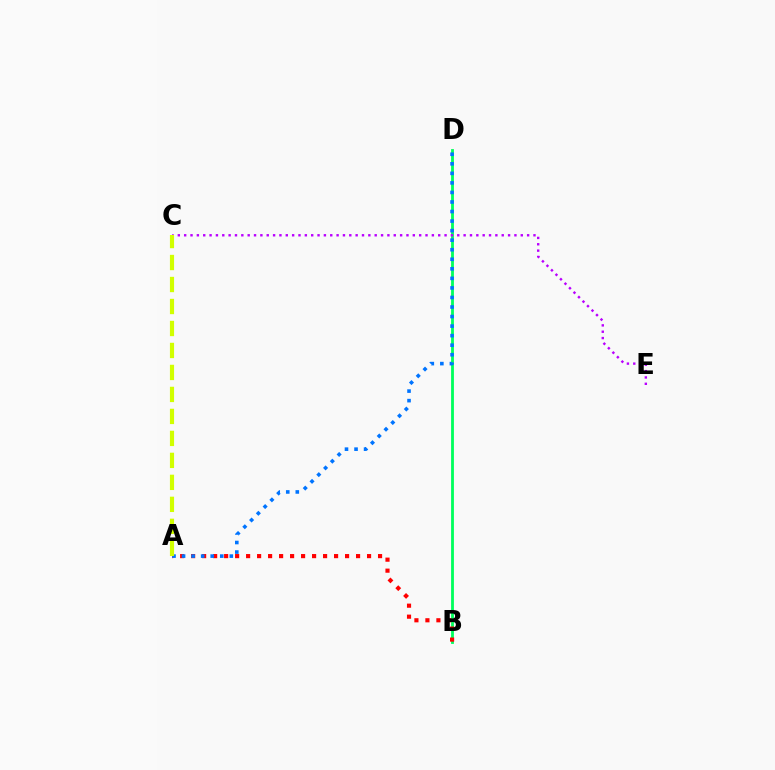{('B', 'D'): [{'color': '#00ff5c', 'line_style': 'solid', 'thickness': 2.03}], ('A', 'B'): [{'color': '#ff0000', 'line_style': 'dotted', 'thickness': 2.99}], ('A', 'D'): [{'color': '#0074ff', 'line_style': 'dotted', 'thickness': 2.59}], ('C', 'E'): [{'color': '#b900ff', 'line_style': 'dotted', 'thickness': 1.73}], ('A', 'C'): [{'color': '#d1ff00', 'line_style': 'dashed', 'thickness': 2.99}]}